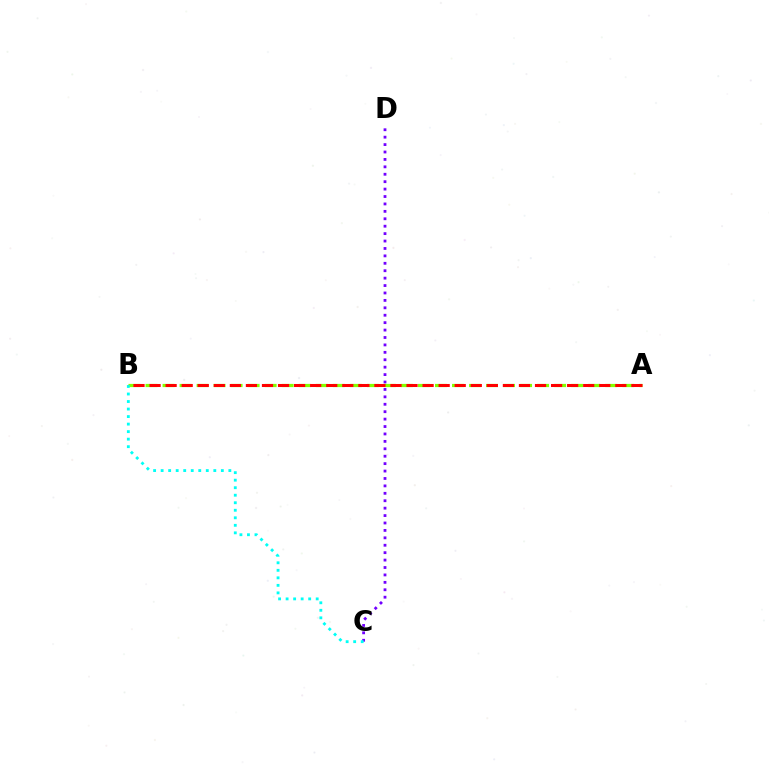{('C', 'D'): [{'color': '#7200ff', 'line_style': 'dotted', 'thickness': 2.02}], ('A', 'B'): [{'color': '#84ff00', 'line_style': 'dashed', 'thickness': 2.31}, {'color': '#ff0000', 'line_style': 'dashed', 'thickness': 2.18}], ('B', 'C'): [{'color': '#00fff6', 'line_style': 'dotted', 'thickness': 2.04}]}